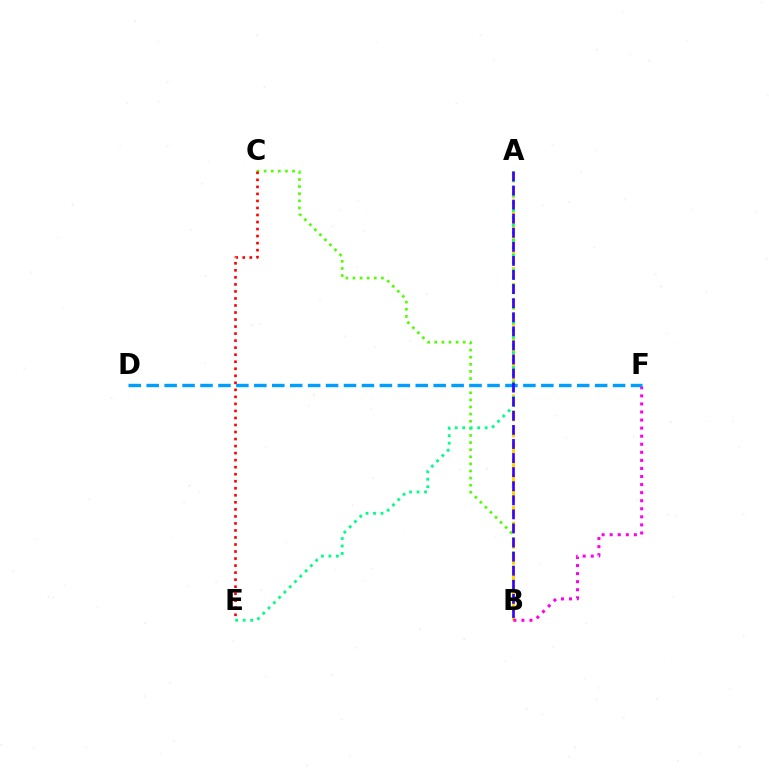{('B', 'C'): [{'color': '#4fff00', 'line_style': 'dotted', 'thickness': 1.93}], ('A', 'B'): [{'color': '#ffd500', 'line_style': 'dashed', 'thickness': 2.16}, {'color': '#3700ff', 'line_style': 'dashed', 'thickness': 1.91}], ('B', 'F'): [{'color': '#ff00ed', 'line_style': 'dotted', 'thickness': 2.19}], ('D', 'F'): [{'color': '#009eff', 'line_style': 'dashed', 'thickness': 2.44}], ('C', 'E'): [{'color': '#ff0000', 'line_style': 'dotted', 'thickness': 1.91}], ('A', 'E'): [{'color': '#00ff86', 'line_style': 'dotted', 'thickness': 2.03}]}